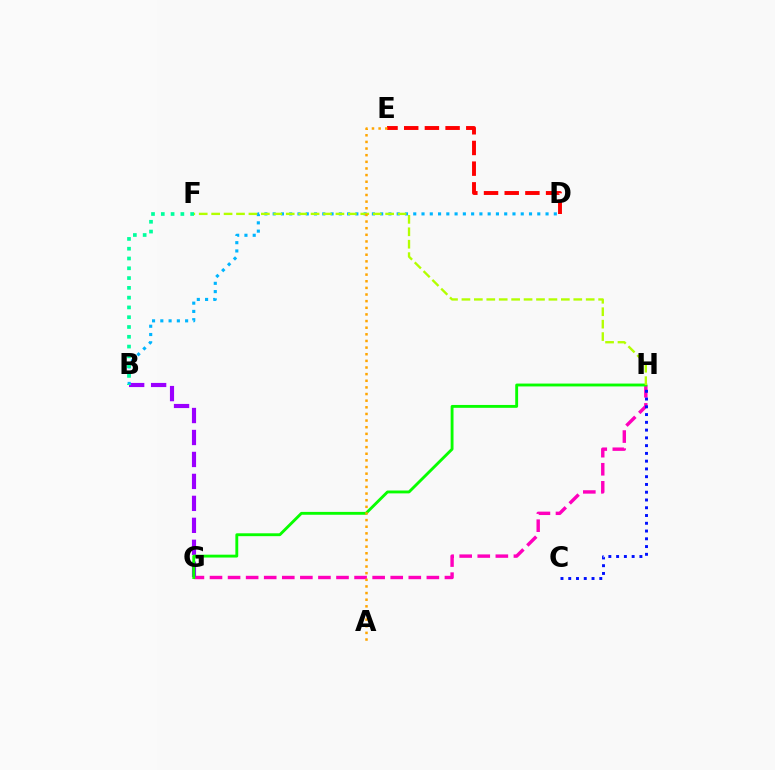{('G', 'H'): [{'color': '#ff00bd', 'line_style': 'dashed', 'thickness': 2.46}, {'color': '#08ff00', 'line_style': 'solid', 'thickness': 2.06}], ('B', 'G'): [{'color': '#9b00ff', 'line_style': 'dashed', 'thickness': 2.98}], ('C', 'H'): [{'color': '#0010ff', 'line_style': 'dotted', 'thickness': 2.11}], ('B', 'D'): [{'color': '#00b5ff', 'line_style': 'dotted', 'thickness': 2.25}], ('F', 'H'): [{'color': '#b3ff00', 'line_style': 'dashed', 'thickness': 1.69}], ('D', 'E'): [{'color': '#ff0000', 'line_style': 'dashed', 'thickness': 2.81}], ('A', 'E'): [{'color': '#ffa500', 'line_style': 'dotted', 'thickness': 1.8}], ('B', 'F'): [{'color': '#00ff9d', 'line_style': 'dotted', 'thickness': 2.66}]}